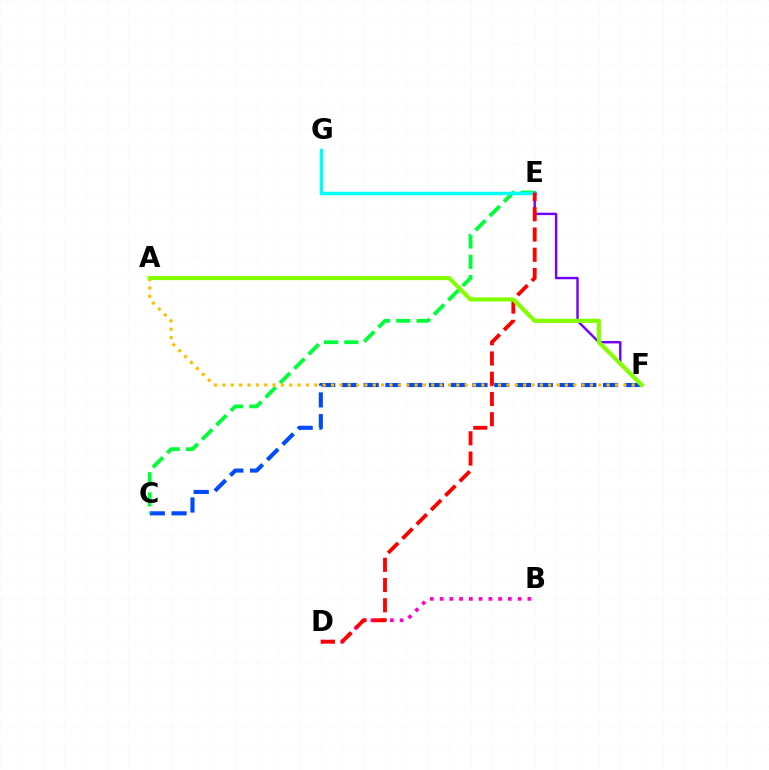{('B', 'D'): [{'color': '#ff00cf', 'line_style': 'dotted', 'thickness': 2.65}], ('C', 'F'): [{'color': '#004bff', 'line_style': 'dashed', 'thickness': 2.96}], ('E', 'F'): [{'color': '#7200ff', 'line_style': 'solid', 'thickness': 1.74}], ('C', 'E'): [{'color': '#00ff39', 'line_style': 'dashed', 'thickness': 2.75}], ('A', 'F'): [{'color': '#ffbd00', 'line_style': 'dotted', 'thickness': 2.27}, {'color': '#84ff00', 'line_style': 'solid', 'thickness': 2.98}], ('E', 'G'): [{'color': '#00fff6', 'line_style': 'solid', 'thickness': 2.49}], ('D', 'E'): [{'color': '#ff0000', 'line_style': 'dashed', 'thickness': 2.75}]}